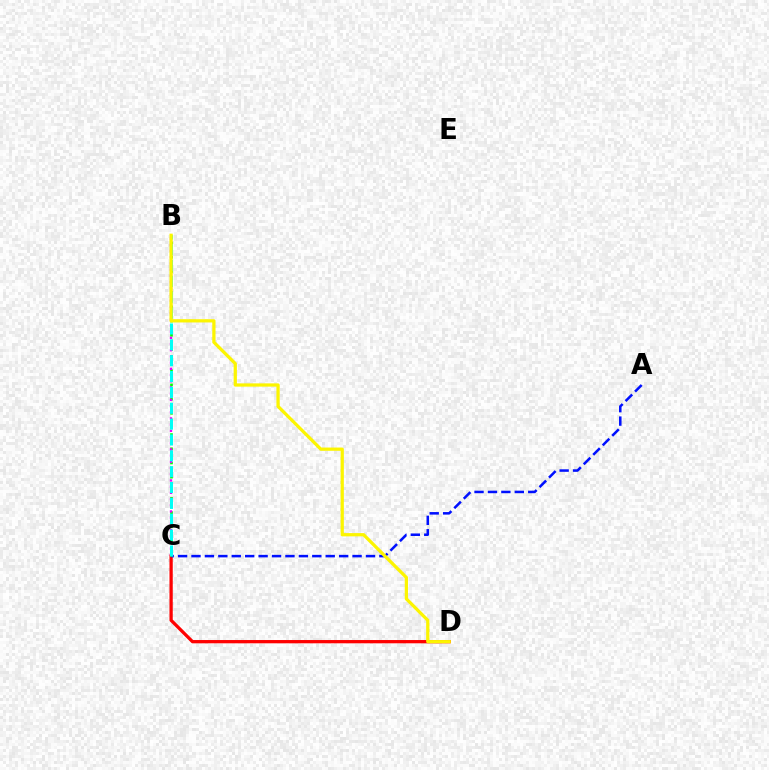{('C', 'D'): [{'color': '#ff0000', 'line_style': 'solid', 'thickness': 2.36}], ('A', 'C'): [{'color': '#0010ff', 'line_style': 'dashed', 'thickness': 1.82}], ('B', 'C'): [{'color': '#08ff00', 'line_style': 'dotted', 'thickness': 1.93}, {'color': '#ee00ff', 'line_style': 'dotted', 'thickness': 1.68}, {'color': '#00fff6', 'line_style': 'dashed', 'thickness': 2.15}], ('B', 'D'): [{'color': '#fcf500', 'line_style': 'solid', 'thickness': 2.34}]}